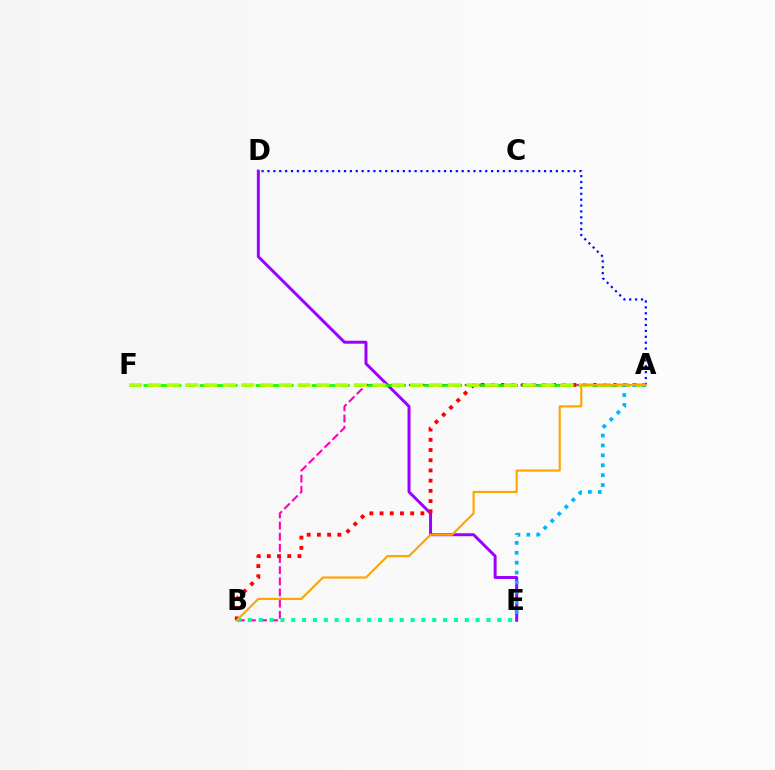{('D', 'E'): [{'color': '#9b00ff', 'line_style': 'solid', 'thickness': 2.13}], ('A', 'B'): [{'color': '#ff00bd', 'line_style': 'dashed', 'thickness': 1.52}, {'color': '#ff0000', 'line_style': 'dotted', 'thickness': 2.77}, {'color': '#ffa500', 'line_style': 'solid', 'thickness': 1.56}], ('B', 'E'): [{'color': '#00ff9d', 'line_style': 'dotted', 'thickness': 2.95}], ('A', 'D'): [{'color': '#0010ff', 'line_style': 'dotted', 'thickness': 1.6}], ('A', 'F'): [{'color': '#08ff00', 'line_style': 'dashed', 'thickness': 1.91}, {'color': '#b3ff00', 'line_style': 'dashed', 'thickness': 2.55}], ('A', 'E'): [{'color': '#00b5ff', 'line_style': 'dotted', 'thickness': 2.69}]}